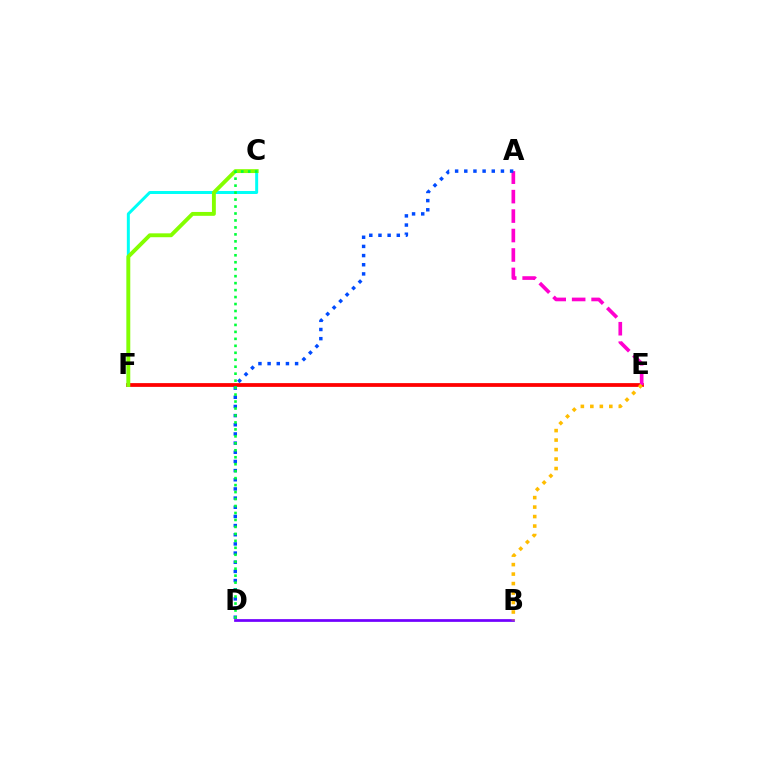{('E', 'F'): [{'color': '#ff0000', 'line_style': 'solid', 'thickness': 2.71}], ('C', 'F'): [{'color': '#00fff6', 'line_style': 'solid', 'thickness': 2.14}, {'color': '#84ff00', 'line_style': 'solid', 'thickness': 2.79}], ('A', 'E'): [{'color': '#ff00cf', 'line_style': 'dashed', 'thickness': 2.64}], ('B', 'D'): [{'color': '#7200ff', 'line_style': 'solid', 'thickness': 1.97}], ('A', 'D'): [{'color': '#004bff', 'line_style': 'dotted', 'thickness': 2.49}], ('C', 'D'): [{'color': '#00ff39', 'line_style': 'dotted', 'thickness': 1.89}], ('B', 'E'): [{'color': '#ffbd00', 'line_style': 'dotted', 'thickness': 2.58}]}